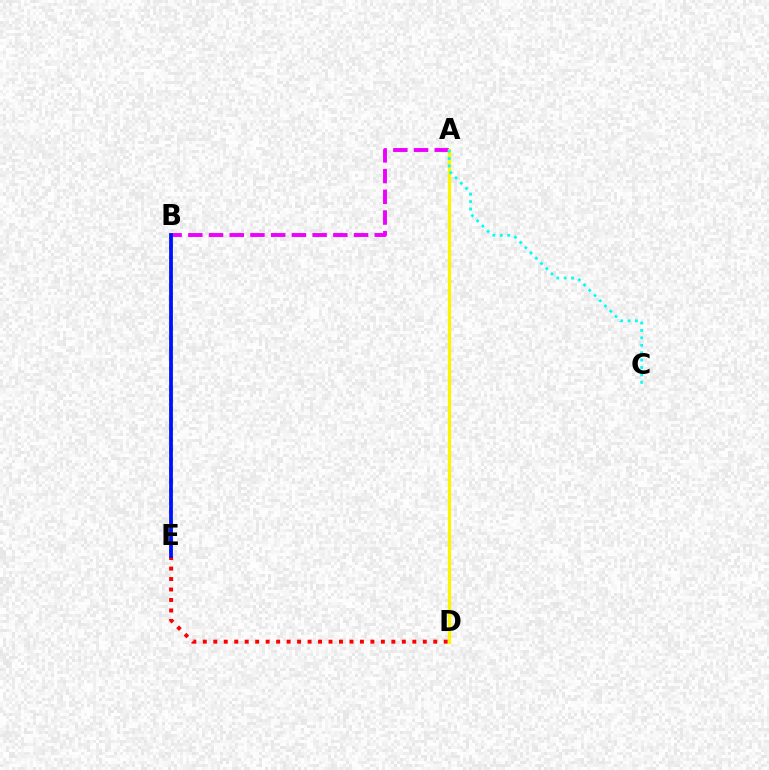{('D', 'E'): [{'color': '#ff0000', 'line_style': 'dotted', 'thickness': 2.85}], ('A', 'B'): [{'color': '#ee00ff', 'line_style': 'dashed', 'thickness': 2.81}], ('B', 'E'): [{'color': '#08ff00', 'line_style': 'dotted', 'thickness': 2.75}, {'color': '#0010ff', 'line_style': 'solid', 'thickness': 2.71}], ('A', 'D'): [{'color': '#fcf500', 'line_style': 'solid', 'thickness': 2.34}], ('A', 'C'): [{'color': '#00fff6', 'line_style': 'dotted', 'thickness': 2.01}]}